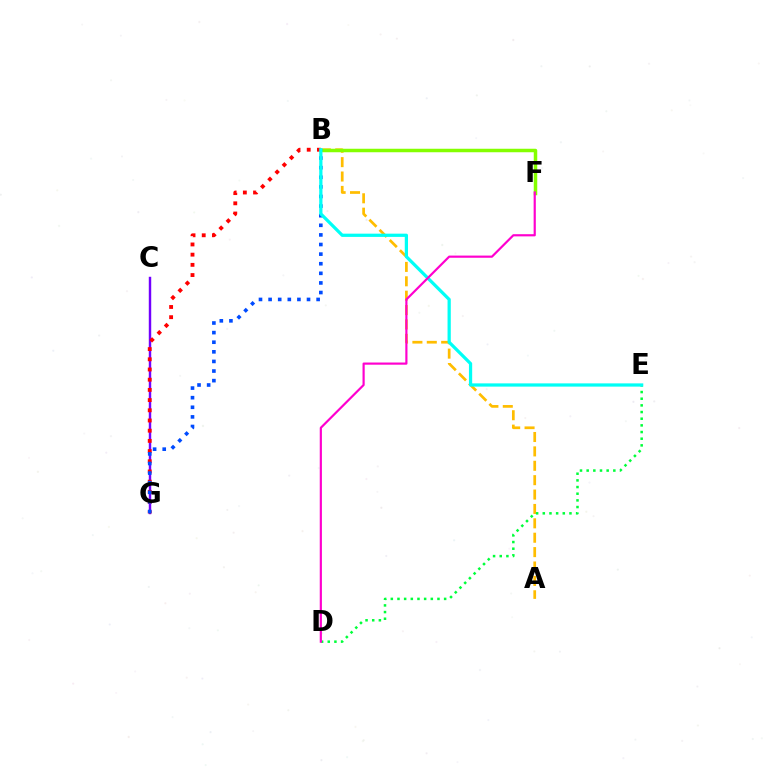{('A', 'B'): [{'color': '#ffbd00', 'line_style': 'dashed', 'thickness': 1.95}], ('D', 'E'): [{'color': '#00ff39', 'line_style': 'dotted', 'thickness': 1.81}], ('B', 'F'): [{'color': '#84ff00', 'line_style': 'solid', 'thickness': 2.51}], ('C', 'G'): [{'color': '#7200ff', 'line_style': 'solid', 'thickness': 1.76}], ('B', 'G'): [{'color': '#ff0000', 'line_style': 'dotted', 'thickness': 2.77}, {'color': '#004bff', 'line_style': 'dotted', 'thickness': 2.61}], ('B', 'E'): [{'color': '#00fff6', 'line_style': 'solid', 'thickness': 2.33}], ('D', 'F'): [{'color': '#ff00cf', 'line_style': 'solid', 'thickness': 1.57}]}